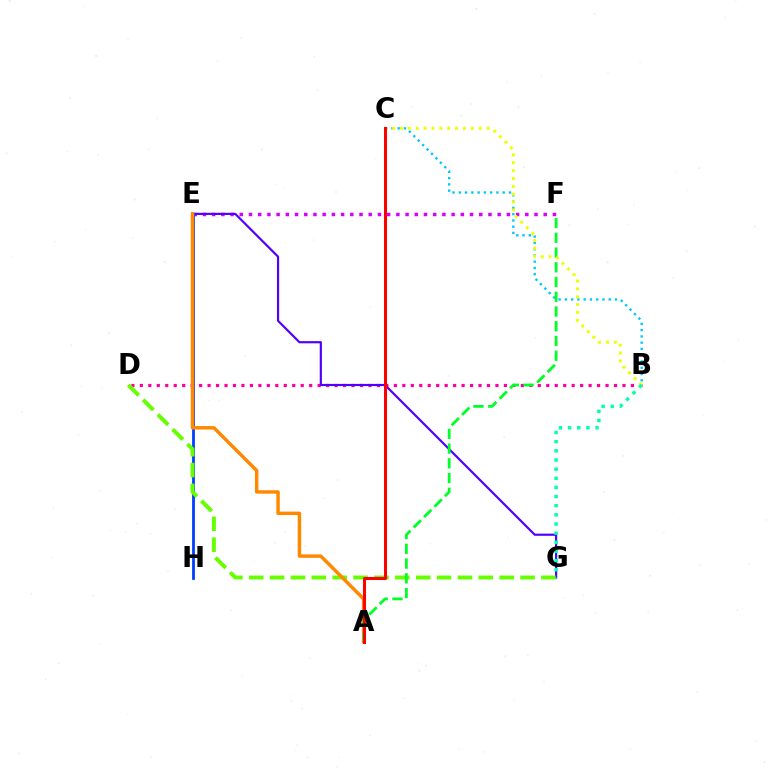{('E', 'F'): [{'color': '#d600ff', 'line_style': 'dotted', 'thickness': 2.5}], ('B', 'D'): [{'color': '#ff00a0', 'line_style': 'dotted', 'thickness': 2.3}], ('E', 'G'): [{'color': '#4f00ff', 'line_style': 'solid', 'thickness': 1.56}], ('E', 'H'): [{'color': '#003fff', 'line_style': 'solid', 'thickness': 2.01}], ('D', 'G'): [{'color': '#66ff00', 'line_style': 'dashed', 'thickness': 2.84}], ('A', 'E'): [{'color': '#ff8800', 'line_style': 'solid', 'thickness': 2.48}], ('B', 'C'): [{'color': '#00c7ff', 'line_style': 'dotted', 'thickness': 1.7}, {'color': '#eeff00', 'line_style': 'dotted', 'thickness': 2.14}], ('A', 'F'): [{'color': '#00ff27', 'line_style': 'dashed', 'thickness': 2.0}], ('B', 'G'): [{'color': '#00ffaf', 'line_style': 'dotted', 'thickness': 2.48}], ('A', 'C'): [{'color': '#ff0000', 'line_style': 'solid', 'thickness': 2.2}]}